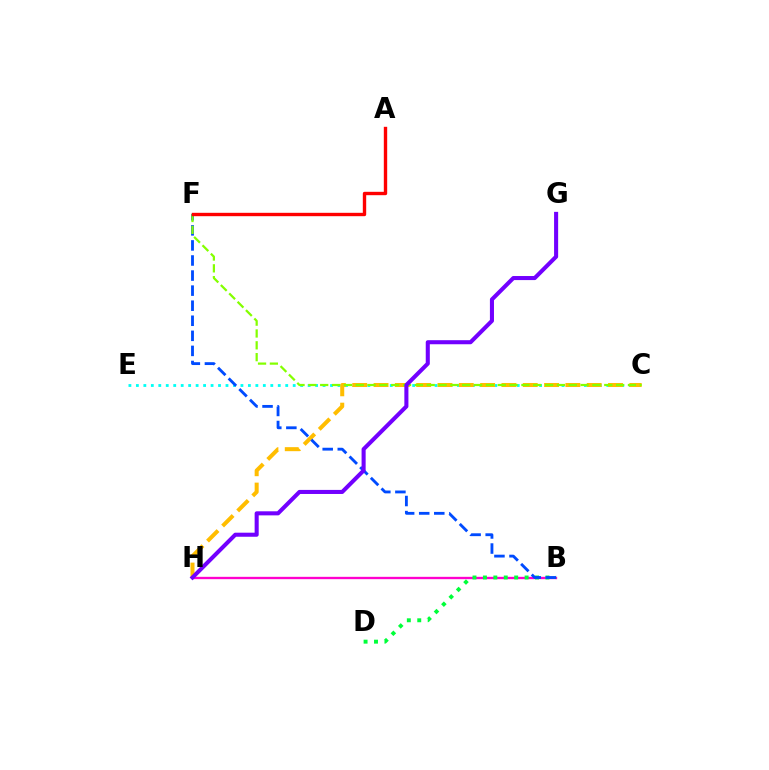{('B', 'H'): [{'color': '#ff00cf', 'line_style': 'solid', 'thickness': 1.68}], ('B', 'D'): [{'color': '#00ff39', 'line_style': 'dotted', 'thickness': 2.83}], ('C', 'E'): [{'color': '#00fff6', 'line_style': 'dotted', 'thickness': 2.03}], ('C', 'H'): [{'color': '#ffbd00', 'line_style': 'dashed', 'thickness': 2.9}], ('B', 'F'): [{'color': '#004bff', 'line_style': 'dashed', 'thickness': 2.05}], ('C', 'F'): [{'color': '#84ff00', 'line_style': 'dashed', 'thickness': 1.61}], ('G', 'H'): [{'color': '#7200ff', 'line_style': 'solid', 'thickness': 2.93}], ('A', 'F'): [{'color': '#ff0000', 'line_style': 'solid', 'thickness': 2.43}]}